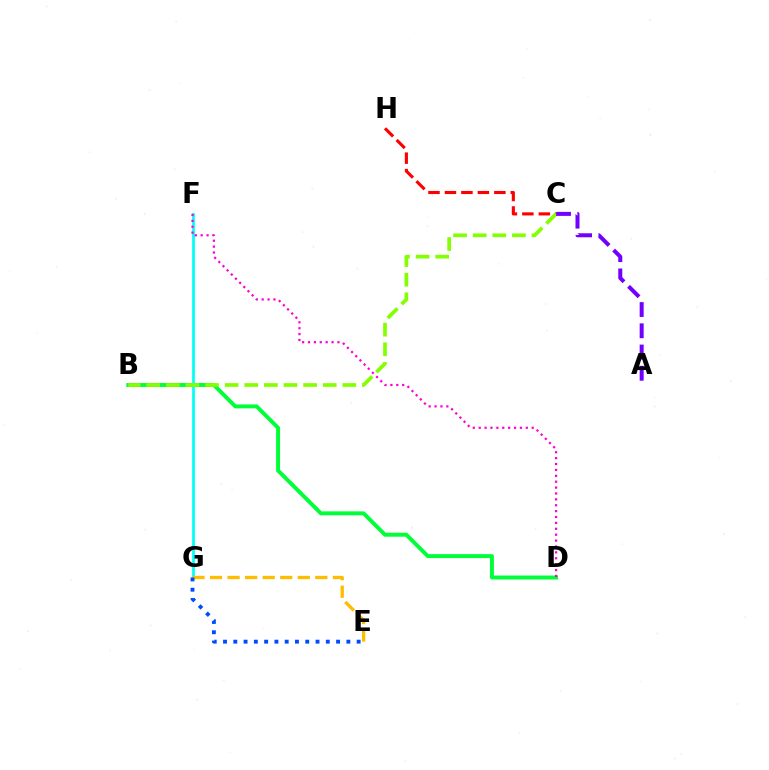{('B', 'D'): [{'color': '#00ff39', 'line_style': 'solid', 'thickness': 2.84}], ('C', 'H'): [{'color': '#ff0000', 'line_style': 'dashed', 'thickness': 2.24}], ('F', 'G'): [{'color': '#00fff6', 'line_style': 'solid', 'thickness': 1.96}], ('B', 'C'): [{'color': '#84ff00', 'line_style': 'dashed', 'thickness': 2.66}], ('A', 'C'): [{'color': '#7200ff', 'line_style': 'dashed', 'thickness': 2.89}], ('E', 'G'): [{'color': '#ffbd00', 'line_style': 'dashed', 'thickness': 2.38}, {'color': '#004bff', 'line_style': 'dotted', 'thickness': 2.79}], ('D', 'F'): [{'color': '#ff00cf', 'line_style': 'dotted', 'thickness': 1.6}]}